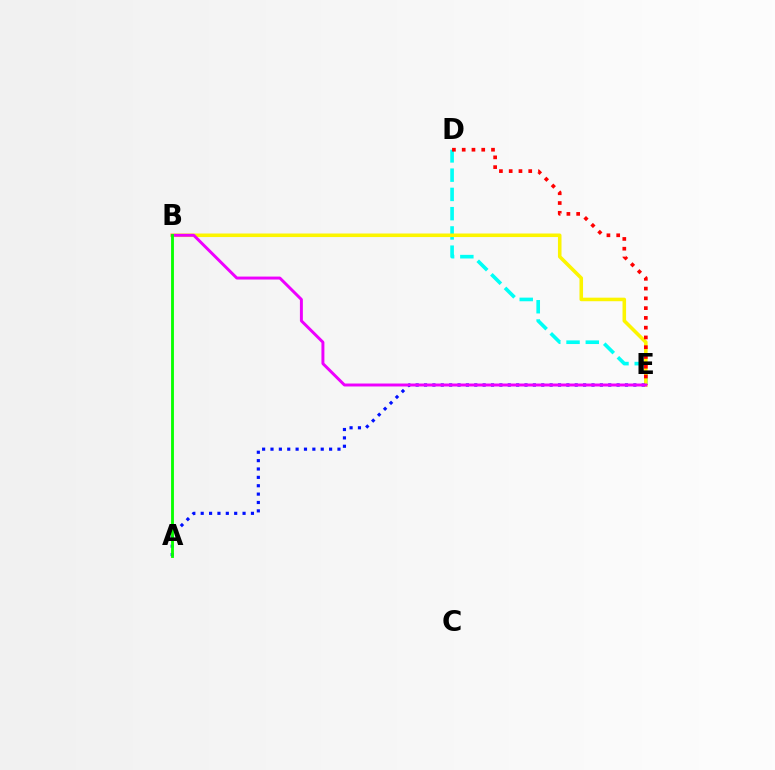{('D', 'E'): [{'color': '#00fff6', 'line_style': 'dashed', 'thickness': 2.62}, {'color': '#ff0000', 'line_style': 'dotted', 'thickness': 2.65}], ('B', 'E'): [{'color': '#fcf500', 'line_style': 'solid', 'thickness': 2.56}, {'color': '#ee00ff', 'line_style': 'solid', 'thickness': 2.13}], ('A', 'E'): [{'color': '#0010ff', 'line_style': 'dotted', 'thickness': 2.27}], ('A', 'B'): [{'color': '#08ff00', 'line_style': 'solid', 'thickness': 2.05}]}